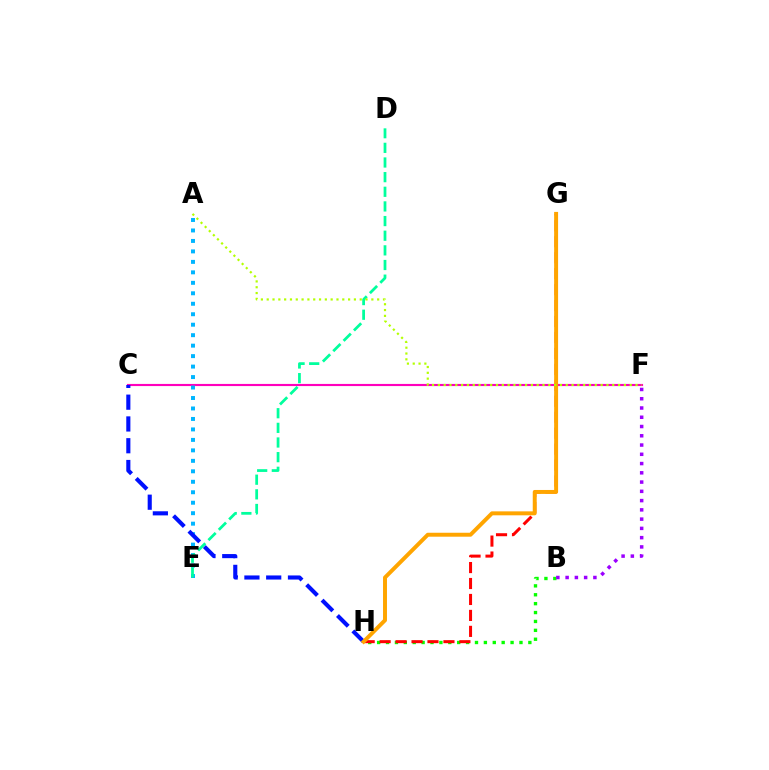{('C', 'F'): [{'color': '#ff00bd', 'line_style': 'solid', 'thickness': 1.54}], ('A', 'E'): [{'color': '#00b5ff', 'line_style': 'dotted', 'thickness': 2.85}], ('B', 'H'): [{'color': '#08ff00', 'line_style': 'dotted', 'thickness': 2.42}], ('B', 'F'): [{'color': '#9b00ff', 'line_style': 'dotted', 'thickness': 2.52}], ('C', 'H'): [{'color': '#0010ff', 'line_style': 'dashed', 'thickness': 2.96}], ('G', 'H'): [{'color': '#ff0000', 'line_style': 'dashed', 'thickness': 2.17}, {'color': '#ffa500', 'line_style': 'solid', 'thickness': 2.85}], ('D', 'E'): [{'color': '#00ff9d', 'line_style': 'dashed', 'thickness': 1.99}], ('A', 'F'): [{'color': '#b3ff00', 'line_style': 'dotted', 'thickness': 1.58}]}